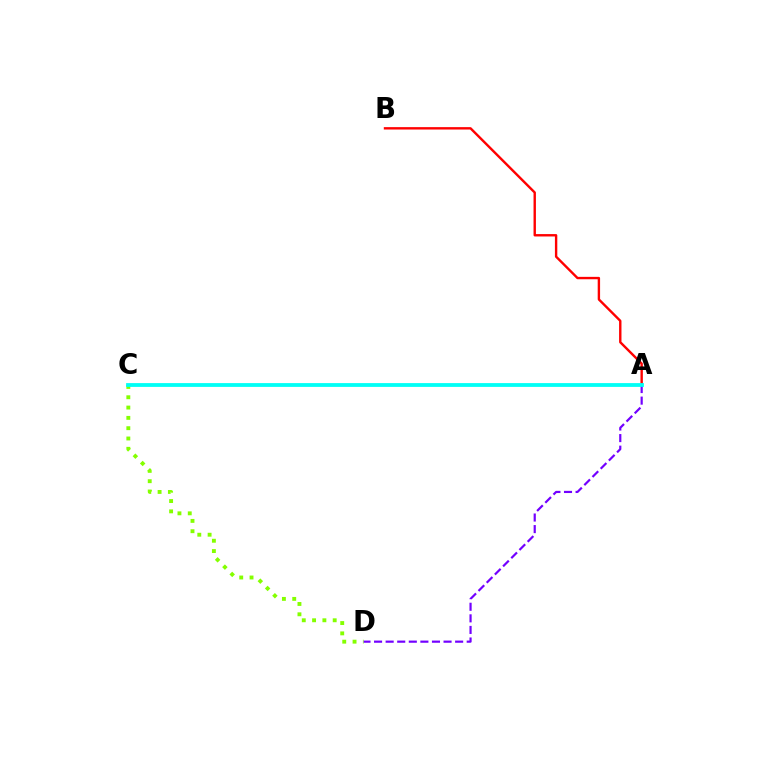{('C', 'D'): [{'color': '#84ff00', 'line_style': 'dotted', 'thickness': 2.8}], ('A', 'B'): [{'color': '#ff0000', 'line_style': 'solid', 'thickness': 1.72}], ('A', 'D'): [{'color': '#7200ff', 'line_style': 'dashed', 'thickness': 1.57}], ('A', 'C'): [{'color': '#00fff6', 'line_style': 'solid', 'thickness': 2.73}]}